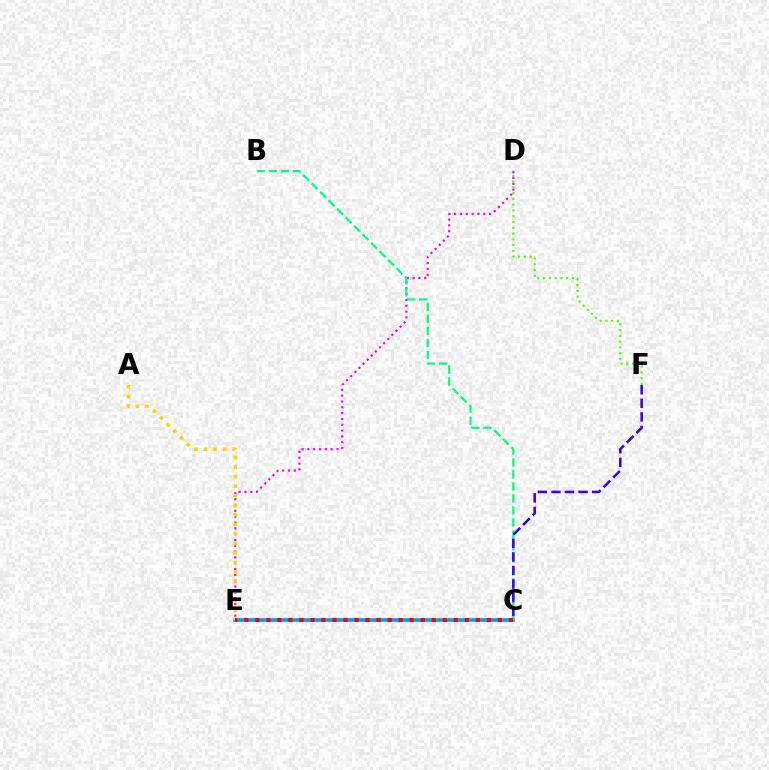{('D', 'E'): [{'color': '#ff00ed', 'line_style': 'dotted', 'thickness': 1.58}], ('C', 'E'): [{'color': '#009eff', 'line_style': 'solid', 'thickness': 2.64}, {'color': '#ff0000', 'line_style': 'dotted', 'thickness': 3.0}], ('B', 'C'): [{'color': '#00ff86', 'line_style': 'dashed', 'thickness': 1.63}], ('D', 'F'): [{'color': '#4fff00', 'line_style': 'dotted', 'thickness': 1.57}], ('C', 'F'): [{'color': '#3700ff', 'line_style': 'dashed', 'thickness': 1.84}], ('A', 'E'): [{'color': '#ffd500', 'line_style': 'dotted', 'thickness': 2.59}]}